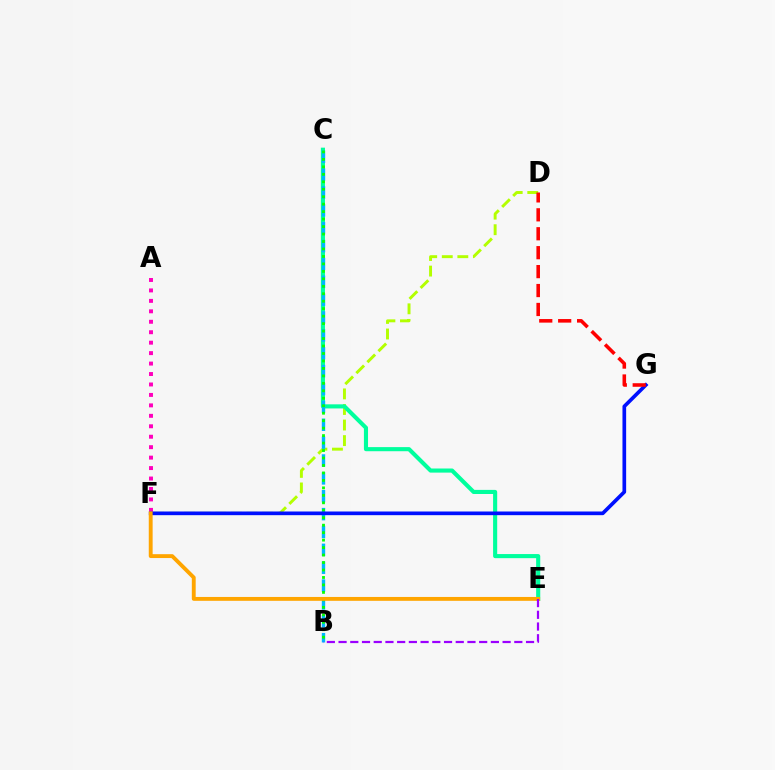{('D', 'F'): [{'color': '#b3ff00', 'line_style': 'dashed', 'thickness': 2.11}], ('C', 'E'): [{'color': '#00ff9d', 'line_style': 'solid', 'thickness': 2.96}], ('A', 'F'): [{'color': '#ff00bd', 'line_style': 'dotted', 'thickness': 2.84}], ('B', 'C'): [{'color': '#00b5ff', 'line_style': 'dashed', 'thickness': 2.43}, {'color': '#08ff00', 'line_style': 'dotted', 'thickness': 2.03}], ('F', 'G'): [{'color': '#0010ff', 'line_style': 'solid', 'thickness': 2.65}], ('E', 'F'): [{'color': '#ffa500', 'line_style': 'solid', 'thickness': 2.79}], ('D', 'G'): [{'color': '#ff0000', 'line_style': 'dashed', 'thickness': 2.57}], ('B', 'E'): [{'color': '#9b00ff', 'line_style': 'dashed', 'thickness': 1.59}]}